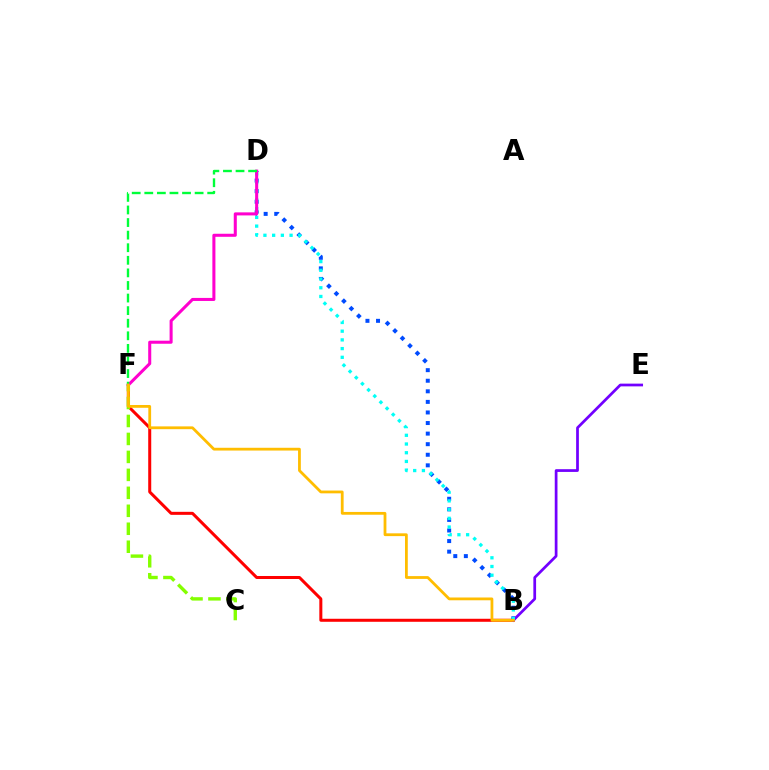{('B', 'D'): [{'color': '#004bff', 'line_style': 'dotted', 'thickness': 2.87}, {'color': '#00fff6', 'line_style': 'dotted', 'thickness': 2.37}], ('B', 'F'): [{'color': '#ff0000', 'line_style': 'solid', 'thickness': 2.17}, {'color': '#ffbd00', 'line_style': 'solid', 'thickness': 2.01}], ('B', 'E'): [{'color': '#7200ff', 'line_style': 'solid', 'thickness': 1.97}], ('D', 'F'): [{'color': '#ff00cf', 'line_style': 'solid', 'thickness': 2.19}, {'color': '#00ff39', 'line_style': 'dashed', 'thickness': 1.71}], ('C', 'F'): [{'color': '#84ff00', 'line_style': 'dashed', 'thickness': 2.44}]}